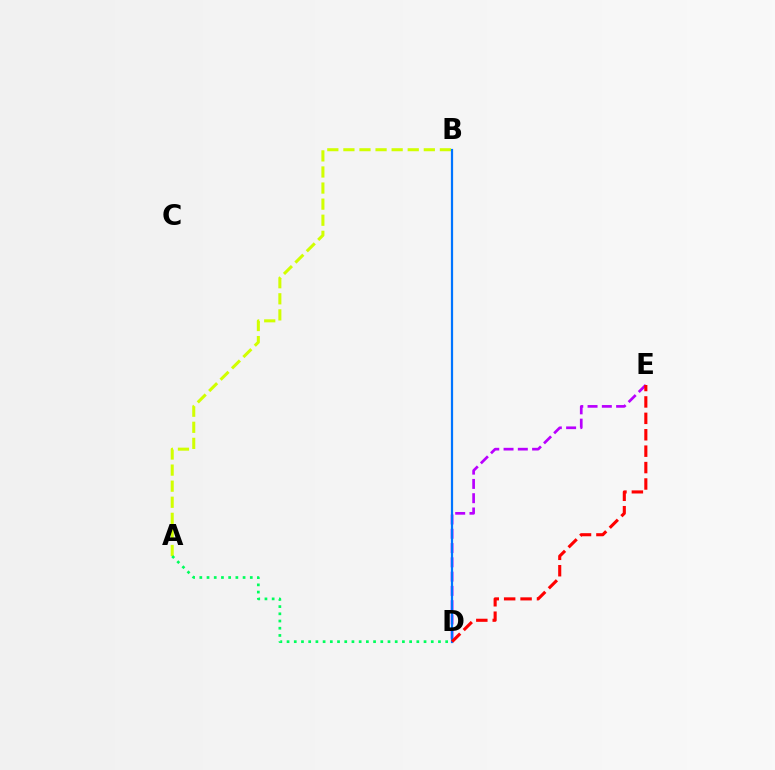{('D', 'E'): [{'color': '#b900ff', 'line_style': 'dashed', 'thickness': 1.94}, {'color': '#ff0000', 'line_style': 'dashed', 'thickness': 2.23}], ('A', 'B'): [{'color': '#d1ff00', 'line_style': 'dashed', 'thickness': 2.18}], ('B', 'D'): [{'color': '#0074ff', 'line_style': 'solid', 'thickness': 1.6}], ('A', 'D'): [{'color': '#00ff5c', 'line_style': 'dotted', 'thickness': 1.96}]}